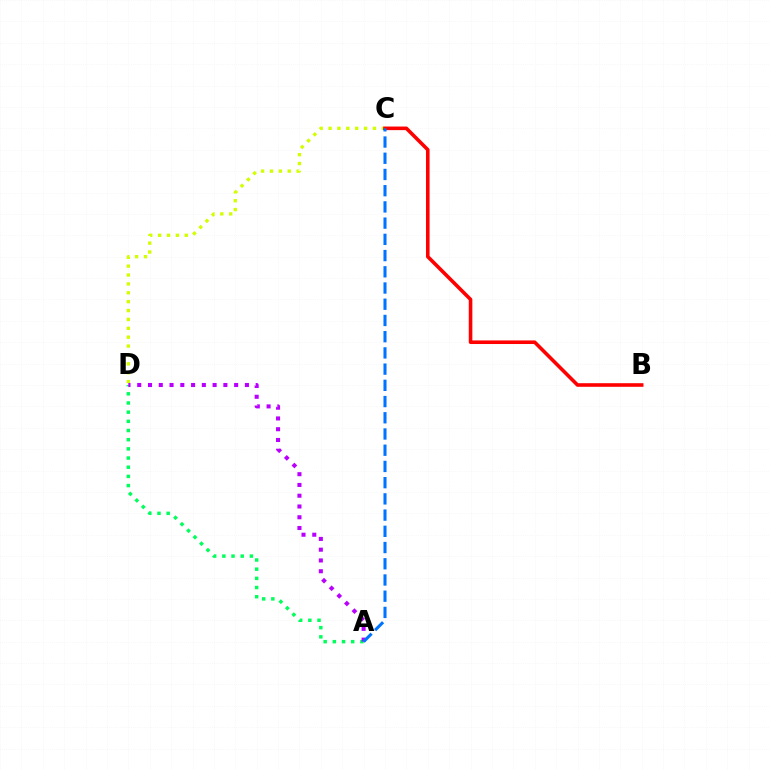{('A', 'D'): [{'color': '#00ff5c', 'line_style': 'dotted', 'thickness': 2.49}, {'color': '#b900ff', 'line_style': 'dotted', 'thickness': 2.93}], ('C', 'D'): [{'color': '#d1ff00', 'line_style': 'dotted', 'thickness': 2.41}], ('B', 'C'): [{'color': '#ff0000', 'line_style': 'solid', 'thickness': 2.59}], ('A', 'C'): [{'color': '#0074ff', 'line_style': 'dashed', 'thickness': 2.2}]}